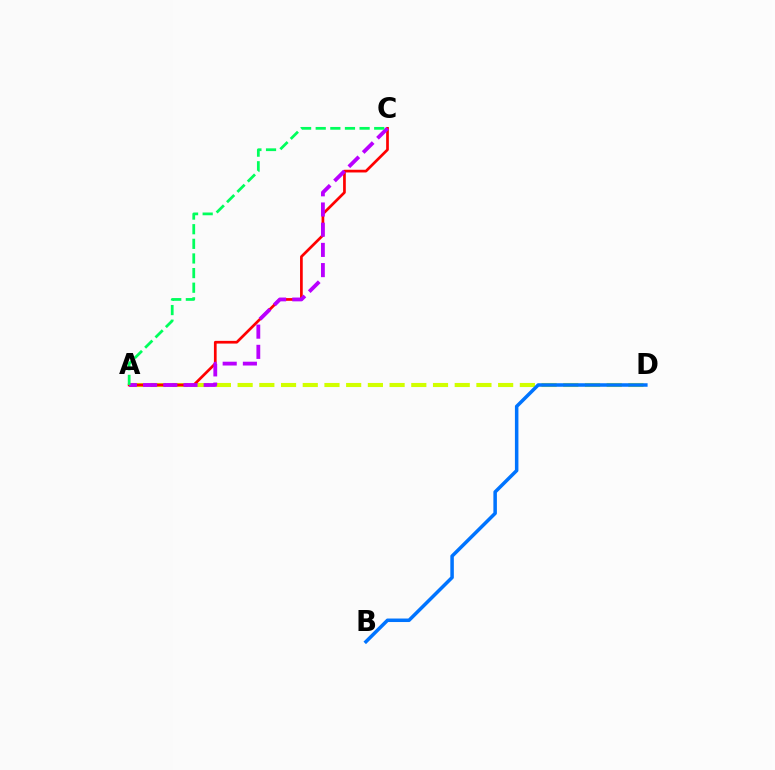{('A', 'D'): [{'color': '#d1ff00', 'line_style': 'dashed', 'thickness': 2.95}], ('A', 'C'): [{'color': '#ff0000', 'line_style': 'solid', 'thickness': 1.95}, {'color': '#b900ff', 'line_style': 'dashed', 'thickness': 2.74}, {'color': '#00ff5c', 'line_style': 'dashed', 'thickness': 1.99}], ('B', 'D'): [{'color': '#0074ff', 'line_style': 'solid', 'thickness': 2.53}]}